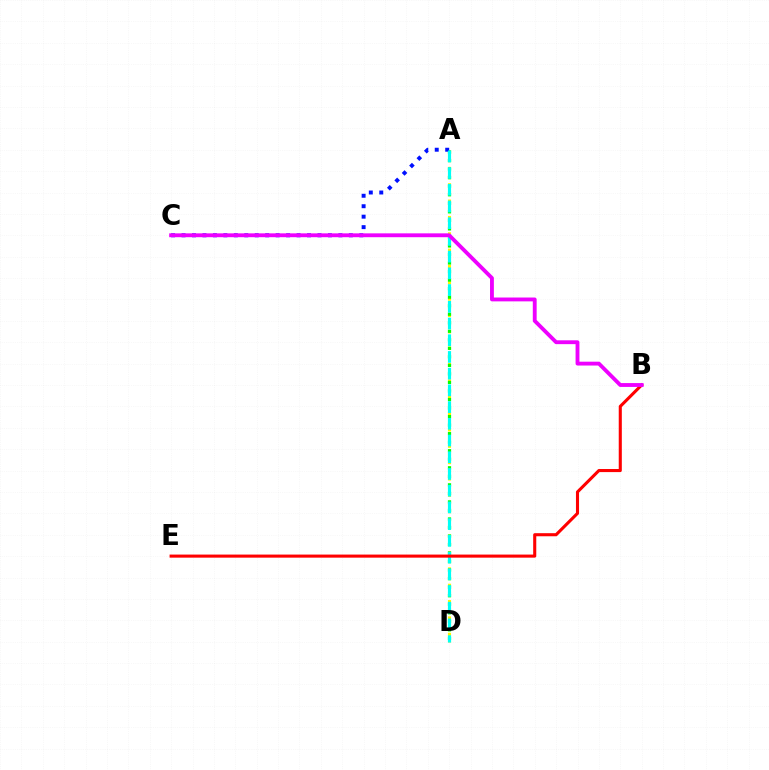{('A', 'D'): [{'color': '#fcf500', 'line_style': 'dotted', 'thickness': 2.22}, {'color': '#08ff00', 'line_style': 'dotted', 'thickness': 2.32}, {'color': '#00fff6', 'line_style': 'dashed', 'thickness': 2.27}], ('A', 'C'): [{'color': '#0010ff', 'line_style': 'dotted', 'thickness': 2.84}], ('B', 'E'): [{'color': '#ff0000', 'line_style': 'solid', 'thickness': 2.22}], ('B', 'C'): [{'color': '#ee00ff', 'line_style': 'solid', 'thickness': 2.77}]}